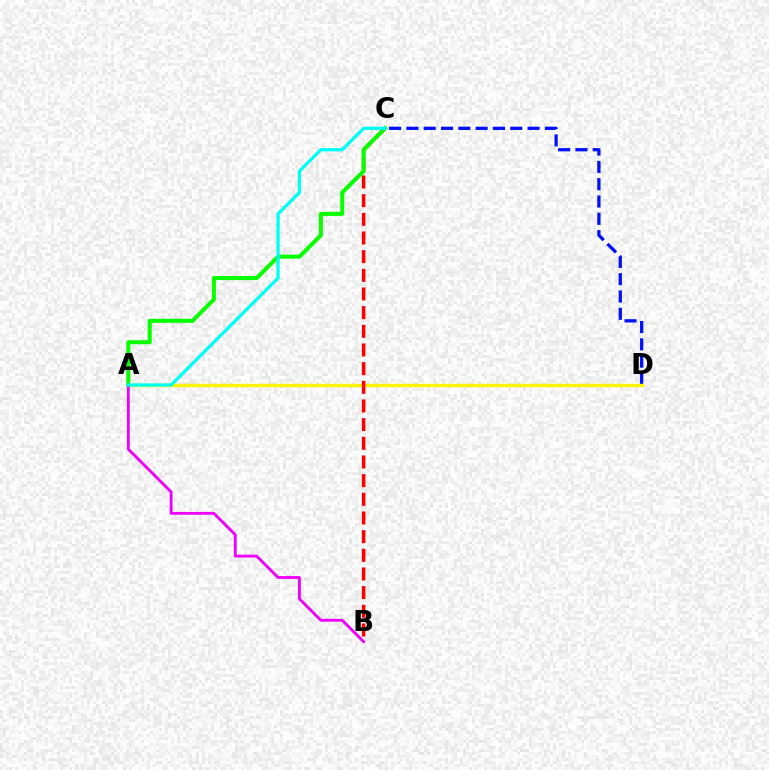{('C', 'D'): [{'color': '#0010ff', 'line_style': 'dashed', 'thickness': 2.35}], ('A', 'D'): [{'color': '#fcf500', 'line_style': 'solid', 'thickness': 2.46}], ('B', 'C'): [{'color': '#ff0000', 'line_style': 'dashed', 'thickness': 2.54}], ('A', 'C'): [{'color': '#08ff00', 'line_style': 'solid', 'thickness': 2.91}, {'color': '#00fff6', 'line_style': 'solid', 'thickness': 2.37}], ('A', 'B'): [{'color': '#ee00ff', 'line_style': 'solid', 'thickness': 2.05}]}